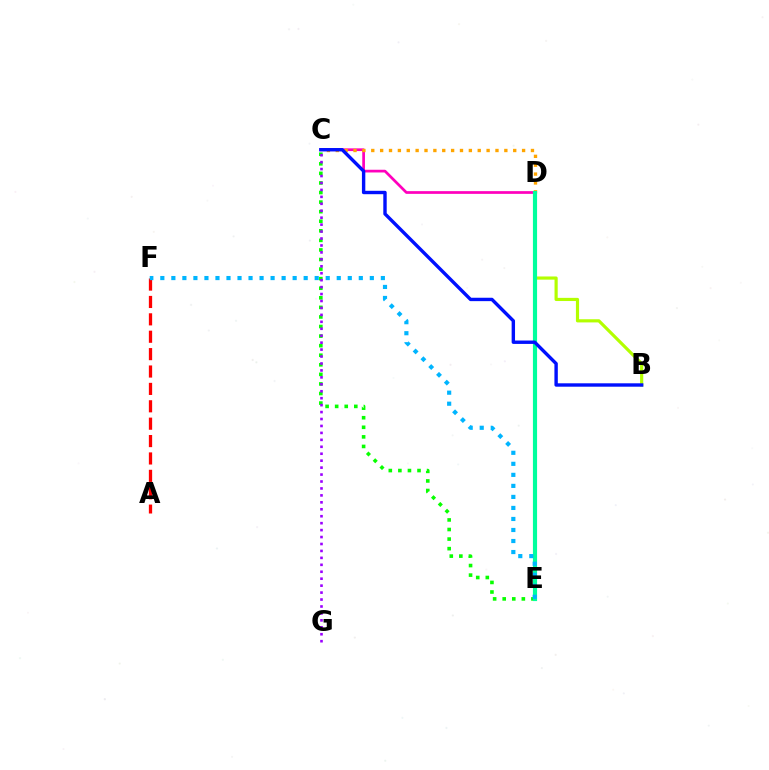{('A', 'F'): [{'color': '#ff0000', 'line_style': 'dashed', 'thickness': 2.36}], ('C', 'E'): [{'color': '#08ff00', 'line_style': 'dotted', 'thickness': 2.6}], ('C', 'D'): [{'color': '#ff00bd', 'line_style': 'solid', 'thickness': 1.95}, {'color': '#ffa500', 'line_style': 'dotted', 'thickness': 2.41}], ('B', 'D'): [{'color': '#b3ff00', 'line_style': 'solid', 'thickness': 2.28}], ('C', 'G'): [{'color': '#9b00ff', 'line_style': 'dotted', 'thickness': 1.89}], ('D', 'E'): [{'color': '#00ff9d', 'line_style': 'solid', 'thickness': 3.0}], ('E', 'F'): [{'color': '#00b5ff', 'line_style': 'dotted', 'thickness': 3.0}], ('B', 'C'): [{'color': '#0010ff', 'line_style': 'solid', 'thickness': 2.44}]}